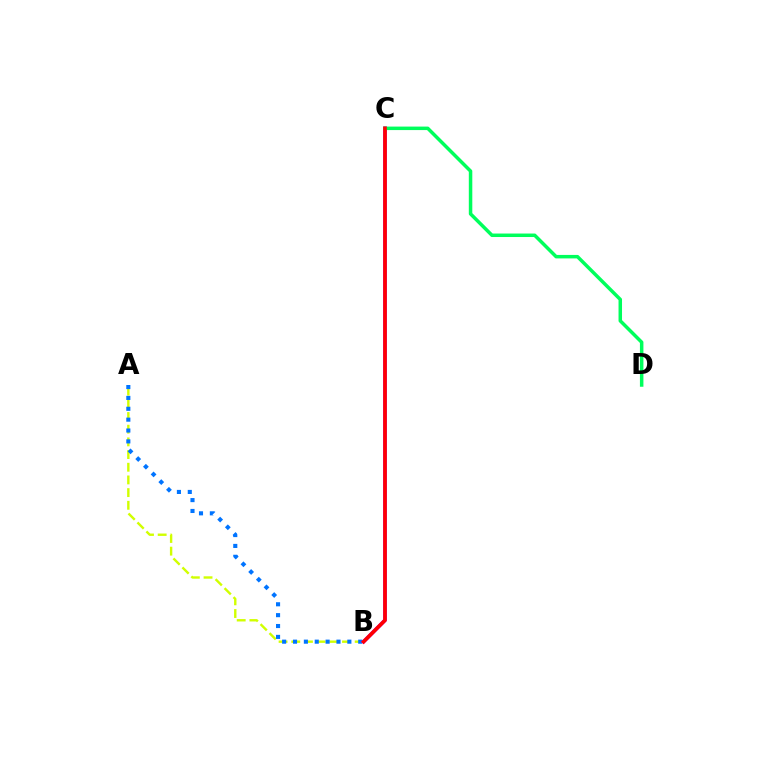{('A', 'B'): [{'color': '#d1ff00', 'line_style': 'dashed', 'thickness': 1.72}, {'color': '#0074ff', 'line_style': 'dotted', 'thickness': 2.95}], ('B', 'C'): [{'color': '#b900ff', 'line_style': 'solid', 'thickness': 2.65}, {'color': '#ff0000', 'line_style': 'solid', 'thickness': 2.6}], ('C', 'D'): [{'color': '#00ff5c', 'line_style': 'solid', 'thickness': 2.51}]}